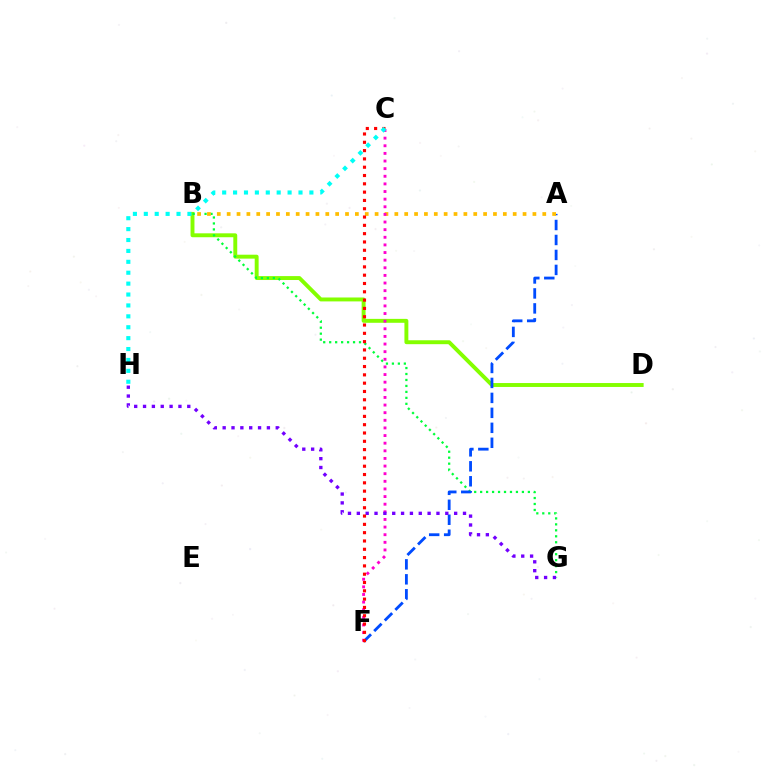{('B', 'D'): [{'color': '#84ff00', 'line_style': 'solid', 'thickness': 2.82}], ('B', 'G'): [{'color': '#00ff39', 'line_style': 'dotted', 'thickness': 1.62}], ('A', 'F'): [{'color': '#004bff', 'line_style': 'dashed', 'thickness': 2.03}], ('A', 'B'): [{'color': '#ffbd00', 'line_style': 'dotted', 'thickness': 2.68}], ('C', 'F'): [{'color': '#ff00cf', 'line_style': 'dotted', 'thickness': 2.07}, {'color': '#ff0000', 'line_style': 'dotted', 'thickness': 2.26}], ('G', 'H'): [{'color': '#7200ff', 'line_style': 'dotted', 'thickness': 2.4}], ('C', 'H'): [{'color': '#00fff6', 'line_style': 'dotted', 'thickness': 2.96}]}